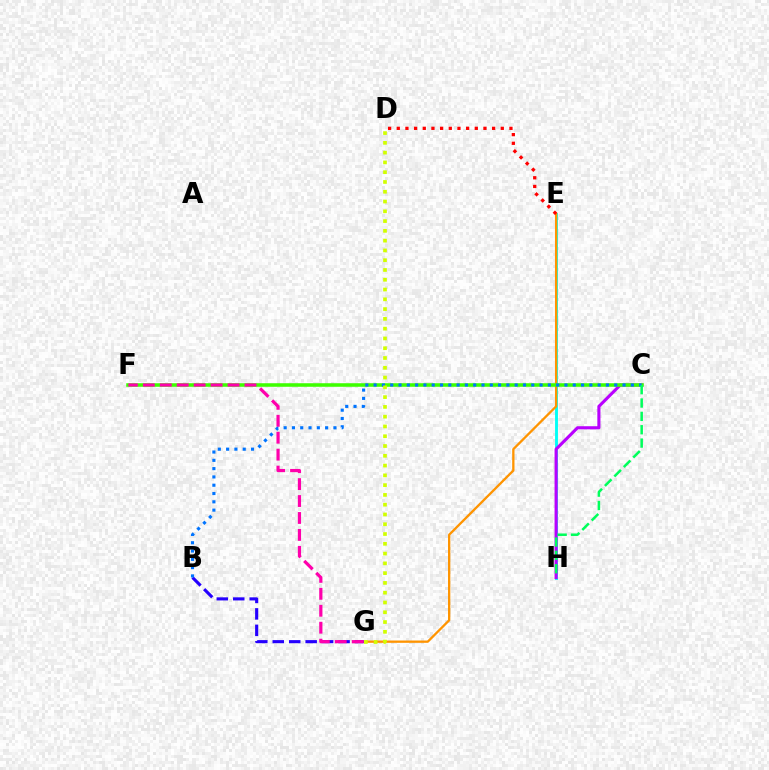{('E', 'H'): [{'color': '#00fff6', 'line_style': 'solid', 'thickness': 2.07}], ('C', 'H'): [{'color': '#b900ff', 'line_style': 'solid', 'thickness': 2.24}, {'color': '#00ff5c', 'line_style': 'dashed', 'thickness': 1.81}], ('E', 'G'): [{'color': '#ff9400', 'line_style': 'solid', 'thickness': 1.66}], ('B', 'G'): [{'color': '#2500ff', 'line_style': 'dashed', 'thickness': 2.24}], ('C', 'F'): [{'color': '#3dff00', 'line_style': 'solid', 'thickness': 2.55}], ('B', 'C'): [{'color': '#0074ff', 'line_style': 'dotted', 'thickness': 2.25}], ('D', 'G'): [{'color': '#d1ff00', 'line_style': 'dotted', 'thickness': 2.66}], ('D', 'E'): [{'color': '#ff0000', 'line_style': 'dotted', 'thickness': 2.36}], ('F', 'G'): [{'color': '#ff00ac', 'line_style': 'dashed', 'thickness': 2.3}]}